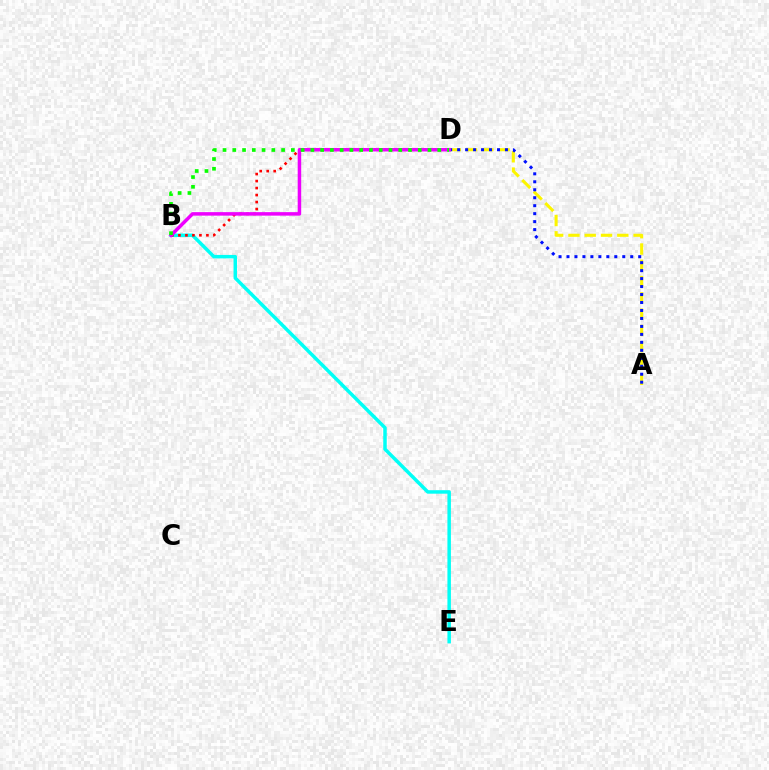{('B', 'E'): [{'color': '#00fff6', 'line_style': 'solid', 'thickness': 2.51}], ('B', 'D'): [{'color': '#ff0000', 'line_style': 'dotted', 'thickness': 1.9}, {'color': '#ee00ff', 'line_style': 'solid', 'thickness': 2.52}, {'color': '#08ff00', 'line_style': 'dotted', 'thickness': 2.65}], ('A', 'D'): [{'color': '#fcf500', 'line_style': 'dashed', 'thickness': 2.21}, {'color': '#0010ff', 'line_style': 'dotted', 'thickness': 2.16}]}